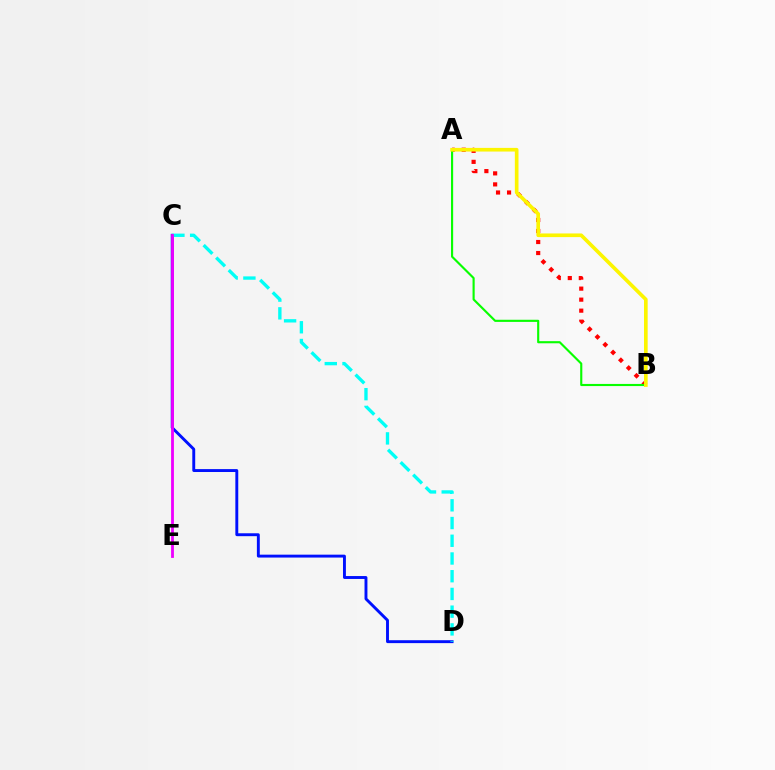{('C', 'D'): [{'color': '#0010ff', 'line_style': 'solid', 'thickness': 2.09}, {'color': '#00fff6', 'line_style': 'dashed', 'thickness': 2.41}], ('A', 'B'): [{'color': '#ff0000', 'line_style': 'dotted', 'thickness': 2.99}, {'color': '#08ff00', 'line_style': 'solid', 'thickness': 1.54}, {'color': '#fcf500', 'line_style': 'solid', 'thickness': 2.63}], ('C', 'E'): [{'color': '#ee00ff', 'line_style': 'solid', 'thickness': 2.02}]}